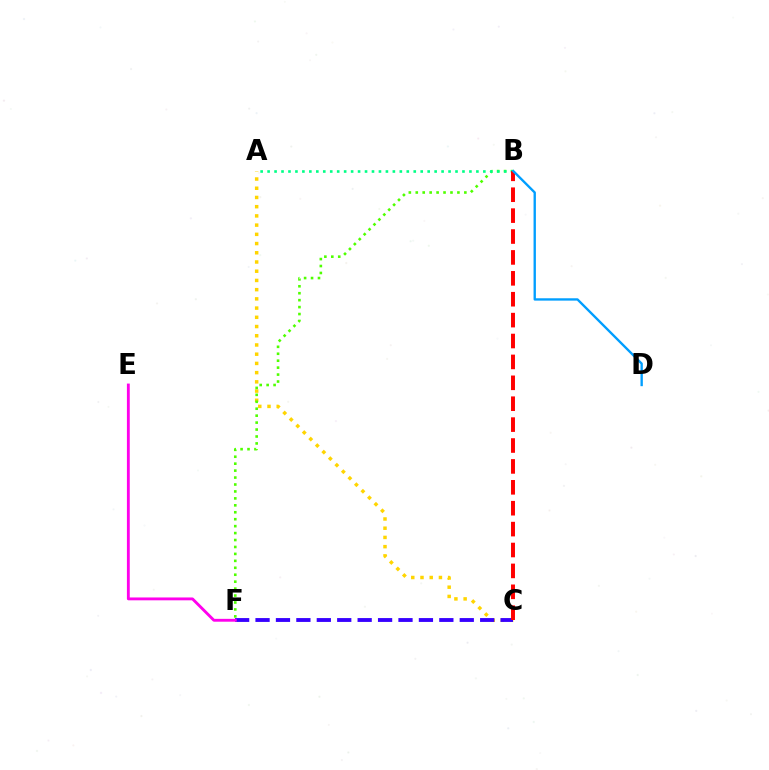{('A', 'C'): [{'color': '#ffd500', 'line_style': 'dotted', 'thickness': 2.5}], ('B', 'F'): [{'color': '#4fff00', 'line_style': 'dotted', 'thickness': 1.89}], ('A', 'B'): [{'color': '#00ff86', 'line_style': 'dotted', 'thickness': 1.89}], ('C', 'F'): [{'color': '#3700ff', 'line_style': 'dashed', 'thickness': 2.77}], ('E', 'F'): [{'color': '#ff00ed', 'line_style': 'solid', 'thickness': 2.06}], ('B', 'C'): [{'color': '#ff0000', 'line_style': 'dashed', 'thickness': 2.84}], ('B', 'D'): [{'color': '#009eff', 'line_style': 'solid', 'thickness': 1.69}]}